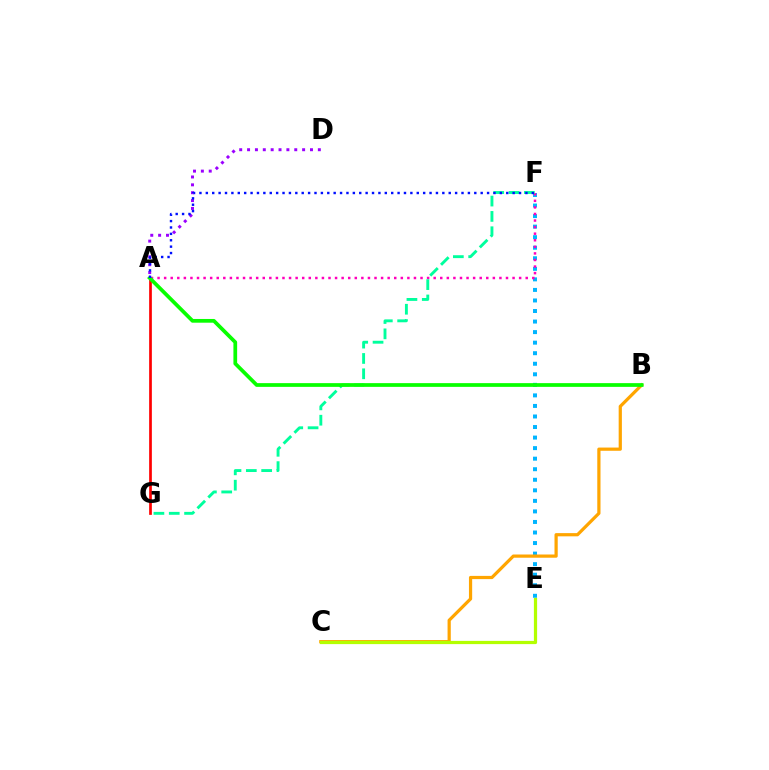{('A', 'D'): [{'color': '#9b00ff', 'line_style': 'dotted', 'thickness': 2.14}], ('E', 'F'): [{'color': '#00b5ff', 'line_style': 'dotted', 'thickness': 2.87}], ('A', 'G'): [{'color': '#ff0000', 'line_style': 'solid', 'thickness': 1.95}], ('B', 'C'): [{'color': '#ffa500', 'line_style': 'solid', 'thickness': 2.32}], ('A', 'F'): [{'color': '#ff00bd', 'line_style': 'dotted', 'thickness': 1.79}, {'color': '#0010ff', 'line_style': 'dotted', 'thickness': 1.74}], ('C', 'E'): [{'color': '#b3ff00', 'line_style': 'solid', 'thickness': 2.32}], ('F', 'G'): [{'color': '#00ff9d', 'line_style': 'dashed', 'thickness': 2.08}], ('A', 'B'): [{'color': '#08ff00', 'line_style': 'solid', 'thickness': 2.68}]}